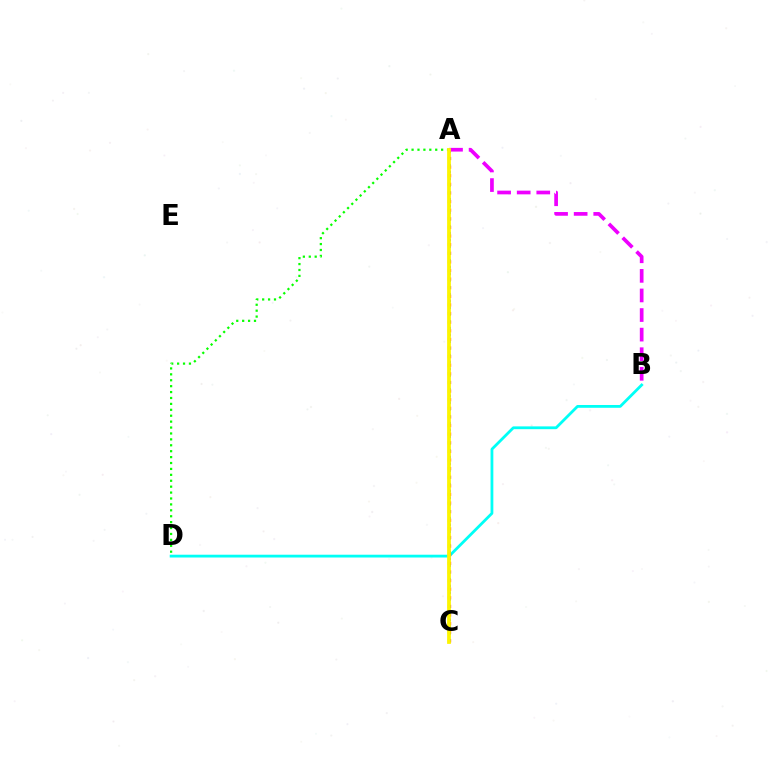{('A', 'D'): [{'color': '#08ff00', 'line_style': 'dotted', 'thickness': 1.61}], ('B', 'D'): [{'color': '#00fff6', 'line_style': 'solid', 'thickness': 2.01}], ('A', 'C'): [{'color': '#ff0000', 'line_style': 'dotted', 'thickness': 2.34}, {'color': '#0010ff', 'line_style': 'dotted', 'thickness': 1.84}, {'color': '#fcf500', 'line_style': 'solid', 'thickness': 2.71}], ('A', 'B'): [{'color': '#ee00ff', 'line_style': 'dashed', 'thickness': 2.66}]}